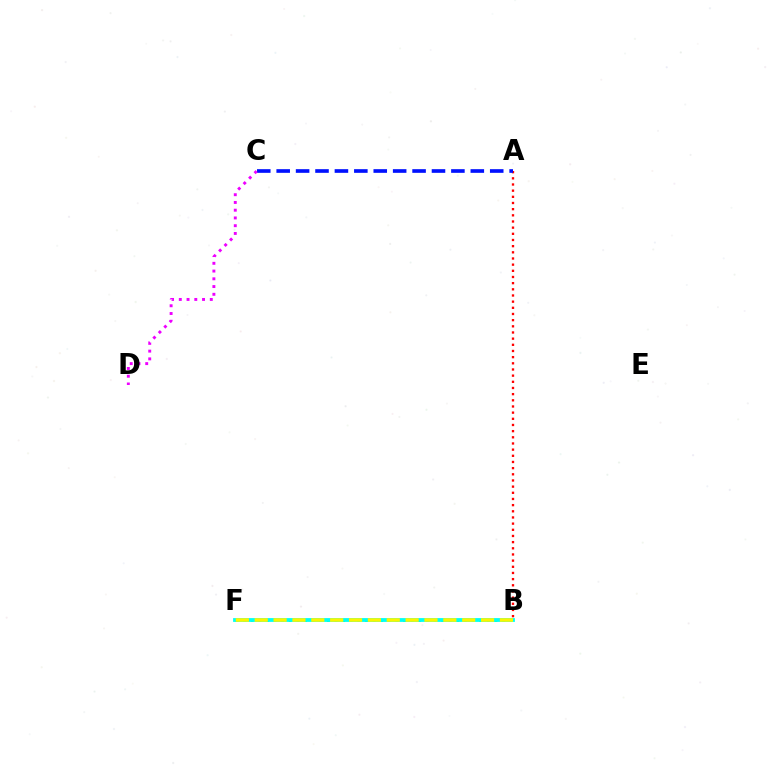{('B', 'F'): [{'color': '#08ff00', 'line_style': 'dotted', 'thickness': 2.07}, {'color': '#00fff6', 'line_style': 'solid', 'thickness': 2.74}, {'color': '#fcf500', 'line_style': 'dashed', 'thickness': 2.56}], ('A', 'B'): [{'color': '#ff0000', 'line_style': 'dotted', 'thickness': 1.68}], ('A', 'C'): [{'color': '#0010ff', 'line_style': 'dashed', 'thickness': 2.64}], ('C', 'D'): [{'color': '#ee00ff', 'line_style': 'dotted', 'thickness': 2.1}]}